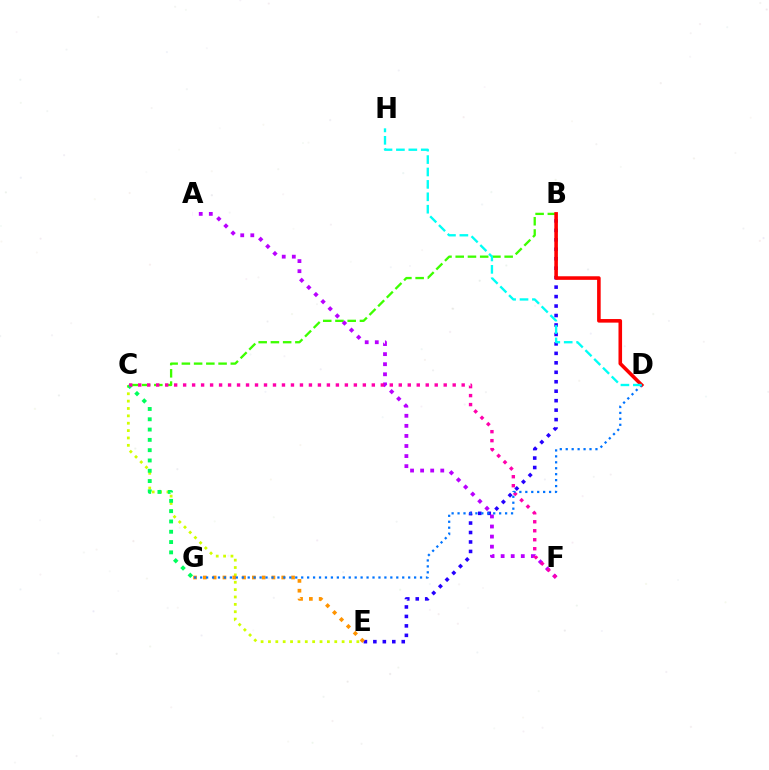{('C', 'E'): [{'color': '#d1ff00', 'line_style': 'dotted', 'thickness': 2.0}], ('B', 'C'): [{'color': '#3dff00', 'line_style': 'dashed', 'thickness': 1.66}], ('B', 'E'): [{'color': '#2500ff', 'line_style': 'dotted', 'thickness': 2.57}], ('E', 'G'): [{'color': '#ff9400', 'line_style': 'dotted', 'thickness': 2.66}], ('C', 'G'): [{'color': '#00ff5c', 'line_style': 'dotted', 'thickness': 2.8}], ('B', 'D'): [{'color': '#ff0000', 'line_style': 'solid', 'thickness': 2.58}], ('A', 'F'): [{'color': '#b900ff', 'line_style': 'dotted', 'thickness': 2.74}], ('C', 'F'): [{'color': '#ff00ac', 'line_style': 'dotted', 'thickness': 2.44}], ('D', 'G'): [{'color': '#0074ff', 'line_style': 'dotted', 'thickness': 1.61}], ('D', 'H'): [{'color': '#00fff6', 'line_style': 'dashed', 'thickness': 1.69}]}